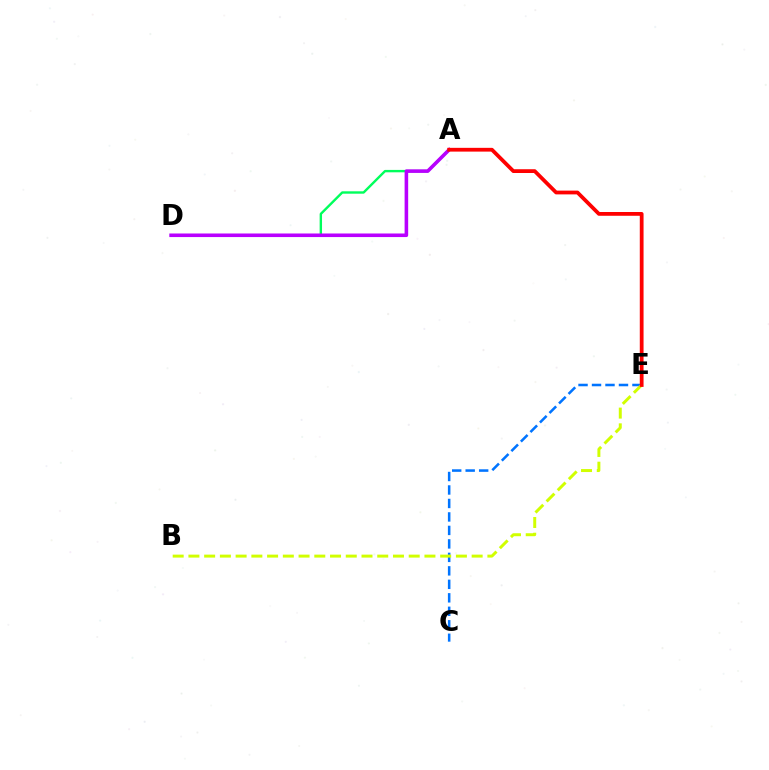{('A', 'D'): [{'color': '#00ff5c', 'line_style': 'solid', 'thickness': 1.72}, {'color': '#b900ff', 'line_style': 'solid', 'thickness': 2.58}], ('C', 'E'): [{'color': '#0074ff', 'line_style': 'dashed', 'thickness': 1.83}], ('B', 'E'): [{'color': '#d1ff00', 'line_style': 'dashed', 'thickness': 2.14}], ('A', 'E'): [{'color': '#ff0000', 'line_style': 'solid', 'thickness': 2.72}]}